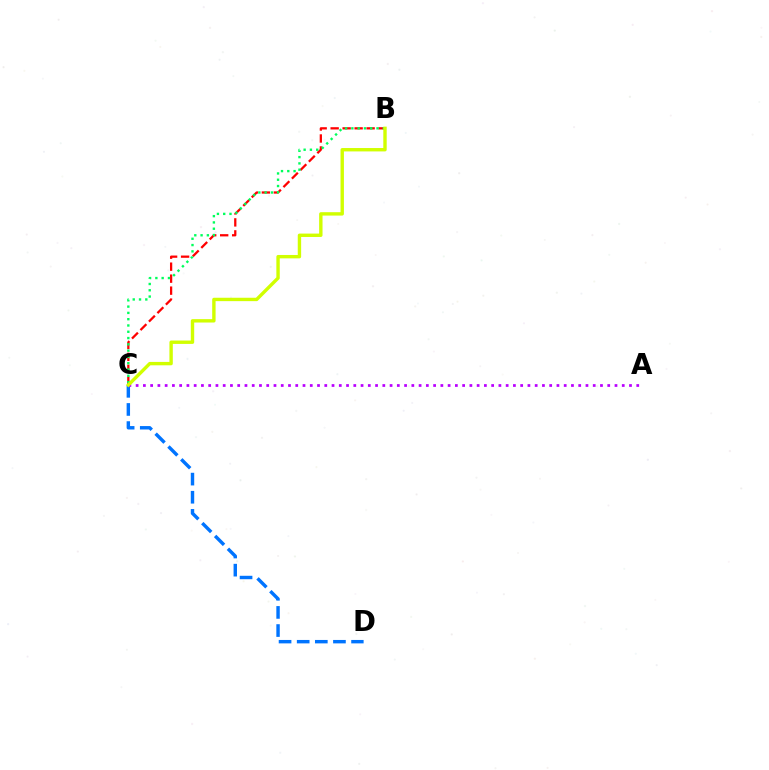{('C', 'D'): [{'color': '#0074ff', 'line_style': 'dashed', 'thickness': 2.46}], ('A', 'C'): [{'color': '#b900ff', 'line_style': 'dotted', 'thickness': 1.97}], ('B', 'C'): [{'color': '#ff0000', 'line_style': 'dashed', 'thickness': 1.63}, {'color': '#00ff5c', 'line_style': 'dotted', 'thickness': 1.71}, {'color': '#d1ff00', 'line_style': 'solid', 'thickness': 2.44}]}